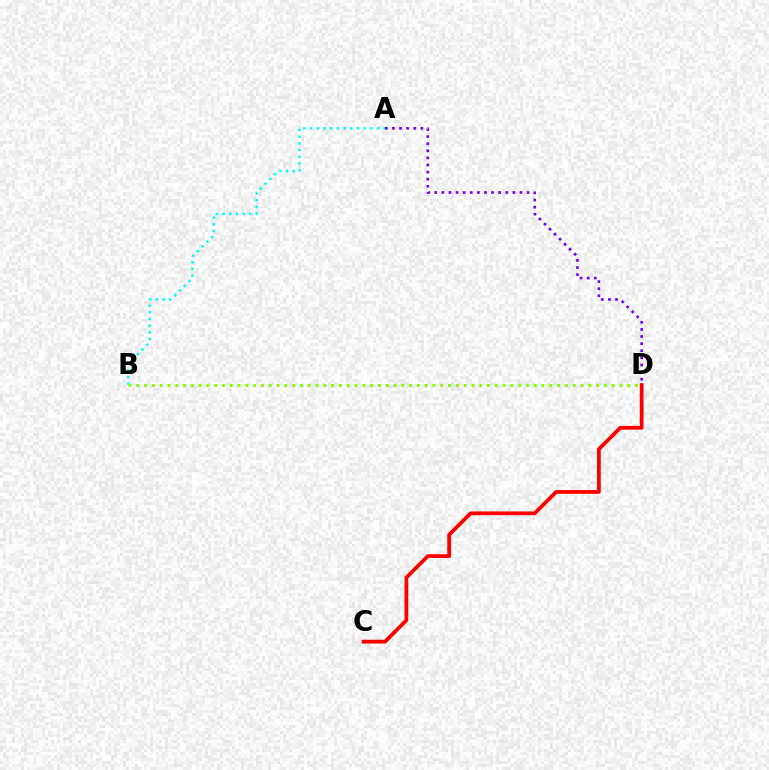{('C', 'D'): [{'color': '#ff0000', 'line_style': 'solid', 'thickness': 2.71}], ('A', 'B'): [{'color': '#00fff6', 'line_style': 'dotted', 'thickness': 1.82}], ('B', 'D'): [{'color': '#84ff00', 'line_style': 'dotted', 'thickness': 2.12}], ('A', 'D'): [{'color': '#7200ff', 'line_style': 'dotted', 'thickness': 1.93}]}